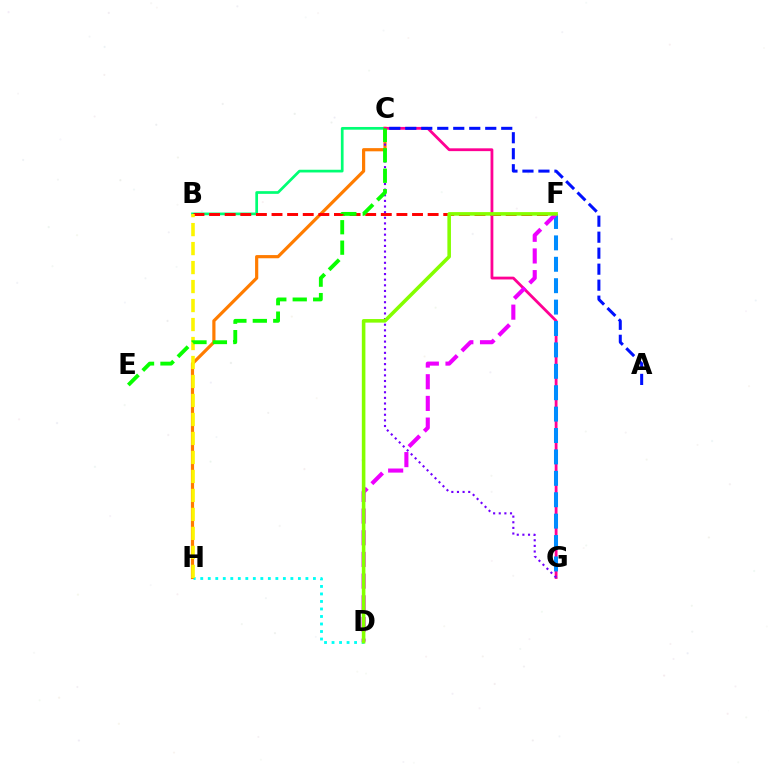{('C', 'H'): [{'color': '#ff7c00', 'line_style': 'solid', 'thickness': 2.3}], ('B', 'C'): [{'color': '#00ff74', 'line_style': 'solid', 'thickness': 1.95}], ('B', 'F'): [{'color': '#ff0000', 'line_style': 'dashed', 'thickness': 2.12}], ('D', 'H'): [{'color': '#00fff6', 'line_style': 'dotted', 'thickness': 2.04}], ('C', 'G'): [{'color': '#ff0094', 'line_style': 'solid', 'thickness': 2.02}, {'color': '#7200ff', 'line_style': 'dotted', 'thickness': 1.53}], ('B', 'H'): [{'color': '#fcf500', 'line_style': 'dashed', 'thickness': 2.58}], ('A', 'C'): [{'color': '#0010ff', 'line_style': 'dashed', 'thickness': 2.17}], ('F', 'G'): [{'color': '#008cff', 'line_style': 'dashed', 'thickness': 2.91}], ('C', 'E'): [{'color': '#08ff00', 'line_style': 'dashed', 'thickness': 2.78}], ('D', 'F'): [{'color': '#ee00ff', 'line_style': 'dashed', 'thickness': 2.95}, {'color': '#84ff00', 'line_style': 'solid', 'thickness': 2.57}]}